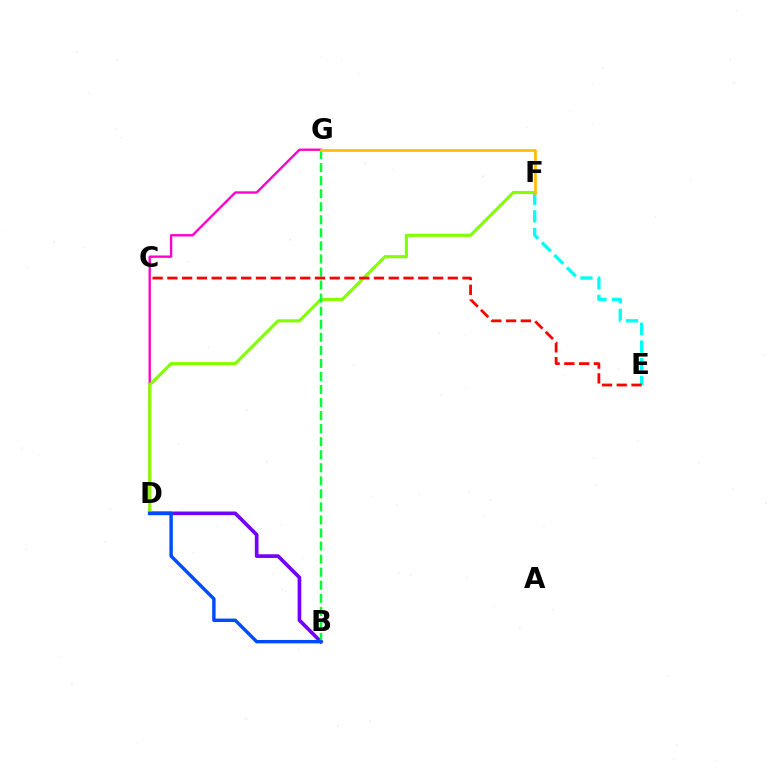{('D', 'G'): [{'color': '#ff00cf', 'line_style': 'solid', 'thickness': 1.71}], ('B', 'D'): [{'color': '#7200ff', 'line_style': 'solid', 'thickness': 2.64}, {'color': '#004bff', 'line_style': 'solid', 'thickness': 2.45}], ('D', 'F'): [{'color': '#84ff00', 'line_style': 'solid', 'thickness': 2.24}], ('B', 'G'): [{'color': '#00ff39', 'line_style': 'dashed', 'thickness': 1.77}], ('E', 'F'): [{'color': '#00fff6', 'line_style': 'dashed', 'thickness': 2.4}], ('C', 'E'): [{'color': '#ff0000', 'line_style': 'dashed', 'thickness': 2.0}], ('F', 'G'): [{'color': '#ffbd00', 'line_style': 'solid', 'thickness': 1.94}]}